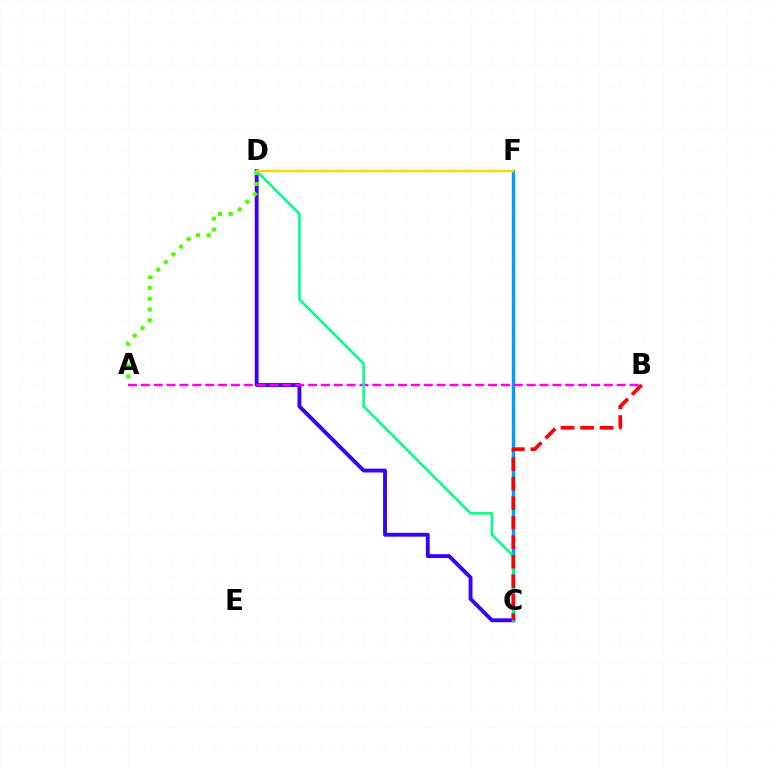{('C', 'D'): [{'color': '#3700ff', 'line_style': 'solid', 'thickness': 2.77}, {'color': '#00ff86', 'line_style': 'solid', 'thickness': 1.82}], ('C', 'F'): [{'color': '#009eff', 'line_style': 'solid', 'thickness': 2.47}], ('A', 'B'): [{'color': '#ff00ed', 'line_style': 'dashed', 'thickness': 1.75}], ('A', 'D'): [{'color': '#4fff00', 'line_style': 'dotted', 'thickness': 2.94}], ('D', 'F'): [{'color': '#ffd500', 'line_style': 'solid', 'thickness': 1.72}], ('B', 'C'): [{'color': '#ff0000', 'line_style': 'dashed', 'thickness': 2.65}]}